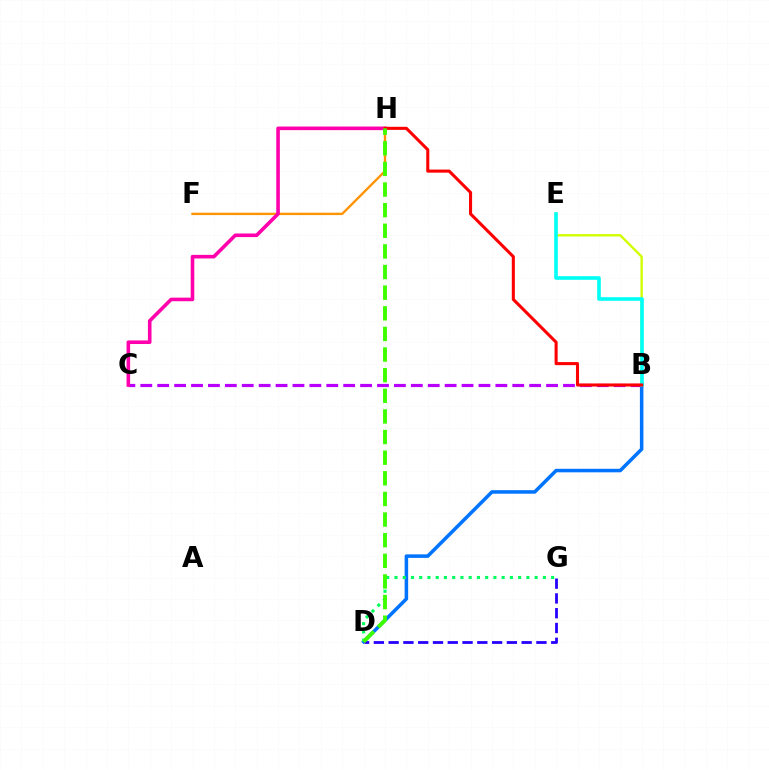{('B', 'D'): [{'color': '#0074ff', 'line_style': 'solid', 'thickness': 2.54}], ('B', 'C'): [{'color': '#b900ff', 'line_style': 'dashed', 'thickness': 2.3}], ('F', 'H'): [{'color': '#ff9400', 'line_style': 'solid', 'thickness': 1.7}], ('B', 'E'): [{'color': '#d1ff00', 'line_style': 'solid', 'thickness': 1.72}, {'color': '#00fff6', 'line_style': 'solid', 'thickness': 2.61}], ('D', 'G'): [{'color': '#00ff5c', 'line_style': 'dotted', 'thickness': 2.24}, {'color': '#2500ff', 'line_style': 'dashed', 'thickness': 2.01}], ('C', 'H'): [{'color': '#ff00ac', 'line_style': 'solid', 'thickness': 2.58}], ('B', 'H'): [{'color': '#ff0000', 'line_style': 'solid', 'thickness': 2.21}], ('D', 'H'): [{'color': '#3dff00', 'line_style': 'dashed', 'thickness': 2.8}]}